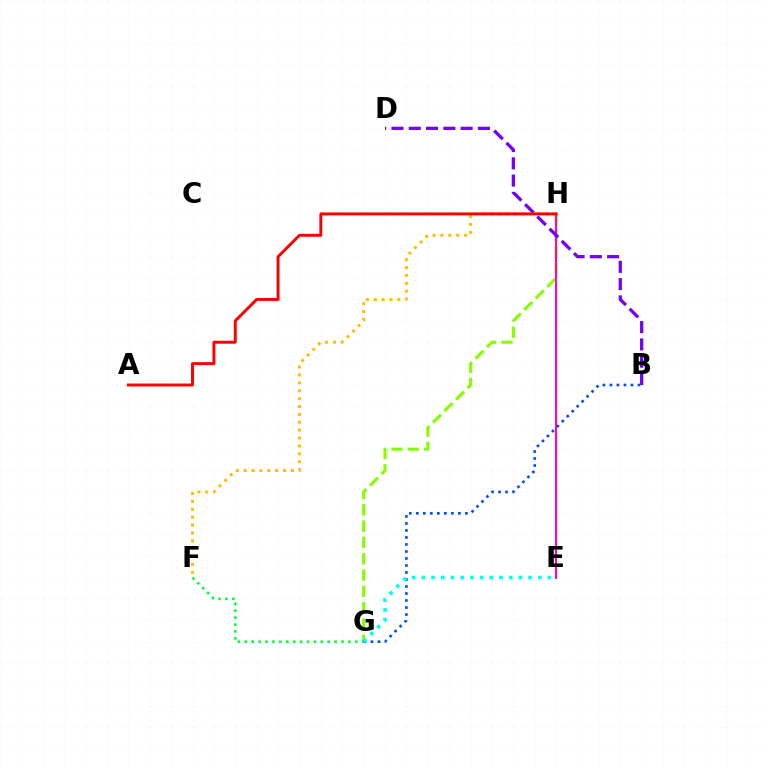{('G', 'H'): [{'color': '#84ff00', 'line_style': 'dashed', 'thickness': 2.21}], ('E', 'H'): [{'color': '#ff00cf', 'line_style': 'solid', 'thickness': 1.5}], ('B', 'D'): [{'color': '#7200ff', 'line_style': 'dashed', 'thickness': 2.35}], ('F', 'H'): [{'color': '#ffbd00', 'line_style': 'dotted', 'thickness': 2.14}], ('B', 'G'): [{'color': '#004bff', 'line_style': 'dotted', 'thickness': 1.9}], ('A', 'H'): [{'color': '#ff0000', 'line_style': 'solid', 'thickness': 2.11}], ('E', 'G'): [{'color': '#00fff6', 'line_style': 'dotted', 'thickness': 2.64}], ('F', 'G'): [{'color': '#00ff39', 'line_style': 'dotted', 'thickness': 1.88}]}